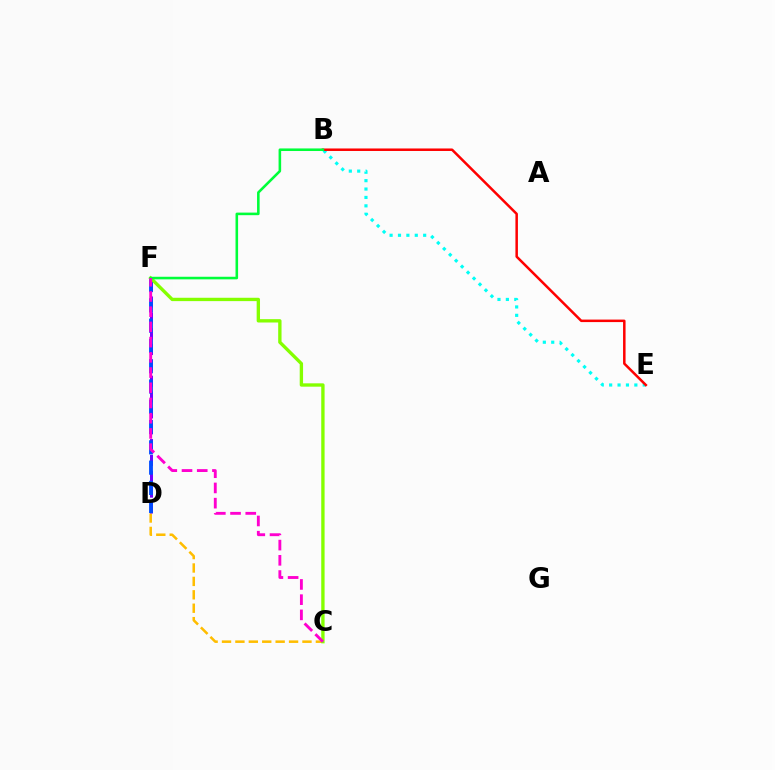{('C', 'D'): [{'color': '#ffbd00', 'line_style': 'dashed', 'thickness': 1.82}], ('D', 'F'): [{'color': '#7200ff', 'line_style': 'dashed', 'thickness': 2.15}, {'color': '#004bff', 'line_style': 'dashed', 'thickness': 2.76}], ('C', 'F'): [{'color': '#84ff00', 'line_style': 'solid', 'thickness': 2.41}, {'color': '#ff00cf', 'line_style': 'dashed', 'thickness': 2.07}], ('B', 'E'): [{'color': '#00fff6', 'line_style': 'dotted', 'thickness': 2.28}, {'color': '#ff0000', 'line_style': 'solid', 'thickness': 1.8}], ('B', 'F'): [{'color': '#00ff39', 'line_style': 'solid', 'thickness': 1.86}]}